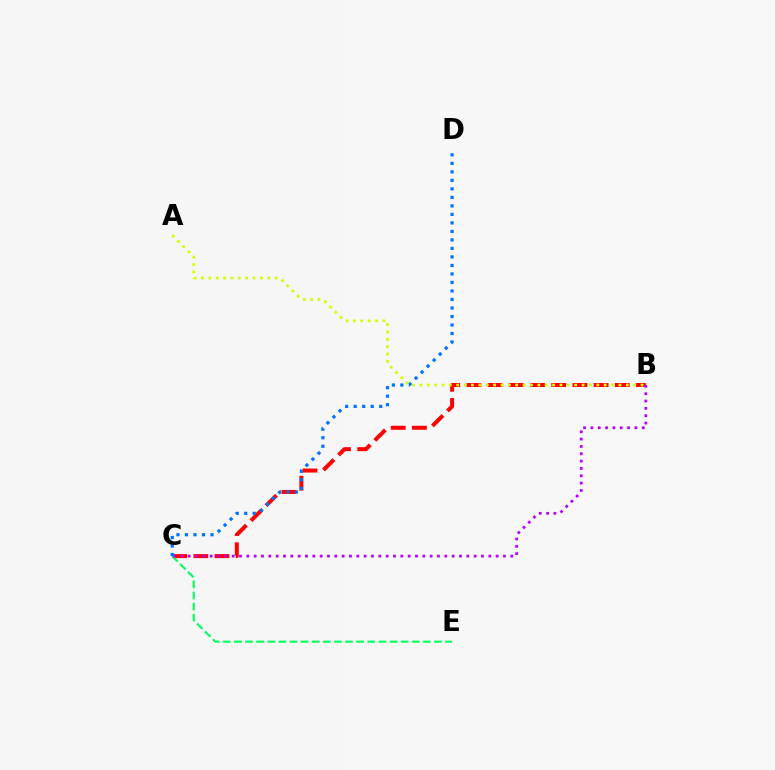{('B', 'C'): [{'color': '#ff0000', 'line_style': 'dashed', 'thickness': 2.88}, {'color': '#b900ff', 'line_style': 'dotted', 'thickness': 1.99}], ('C', 'E'): [{'color': '#00ff5c', 'line_style': 'dashed', 'thickness': 1.51}], ('A', 'B'): [{'color': '#d1ff00', 'line_style': 'dotted', 'thickness': 2.0}], ('C', 'D'): [{'color': '#0074ff', 'line_style': 'dotted', 'thickness': 2.31}]}